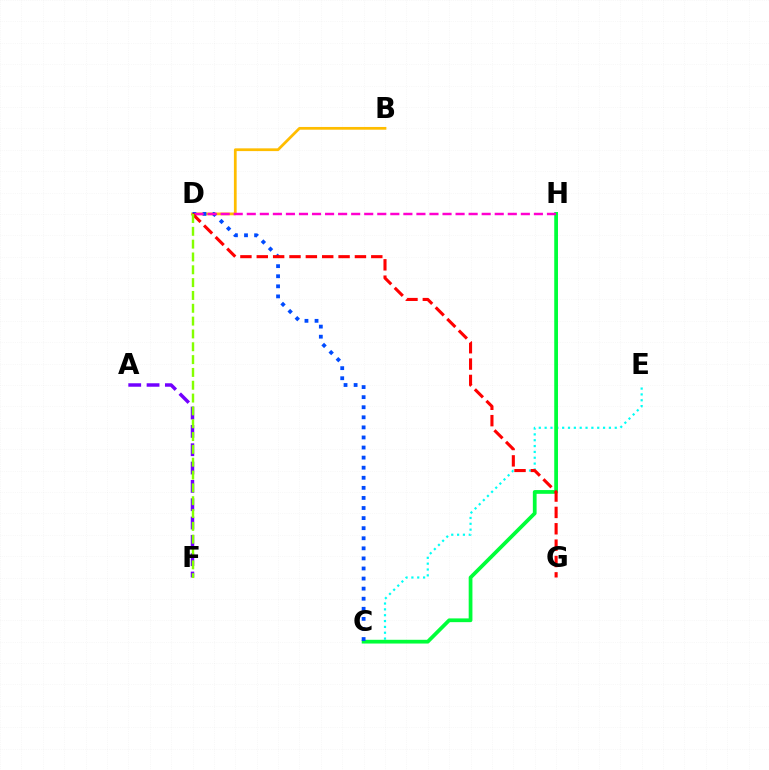{('A', 'F'): [{'color': '#7200ff', 'line_style': 'dashed', 'thickness': 2.49}], ('C', 'E'): [{'color': '#00fff6', 'line_style': 'dotted', 'thickness': 1.59}], ('C', 'H'): [{'color': '#00ff39', 'line_style': 'solid', 'thickness': 2.7}], ('B', 'D'): [{'color': '#ffbd00', 'line_style': 'solid', 'thickness': 1.98}], ('C', 'D'): [{'color': '#004bff', 'line_style': 'dotted', 'thickness': 2.74}], ('D', 'H'): [{'color': '#ff00cf', 'line_style': 'dashed', 'thickness': 1.77}], ('D', 'G'): [{'color': '#ff0000', 'line_style': 'dashed', 'thickness': 2.22}], ('D', 'F'): [{'color': '#84ff00', 'line_style': 'dashed', 'thickness': 1.74}]}